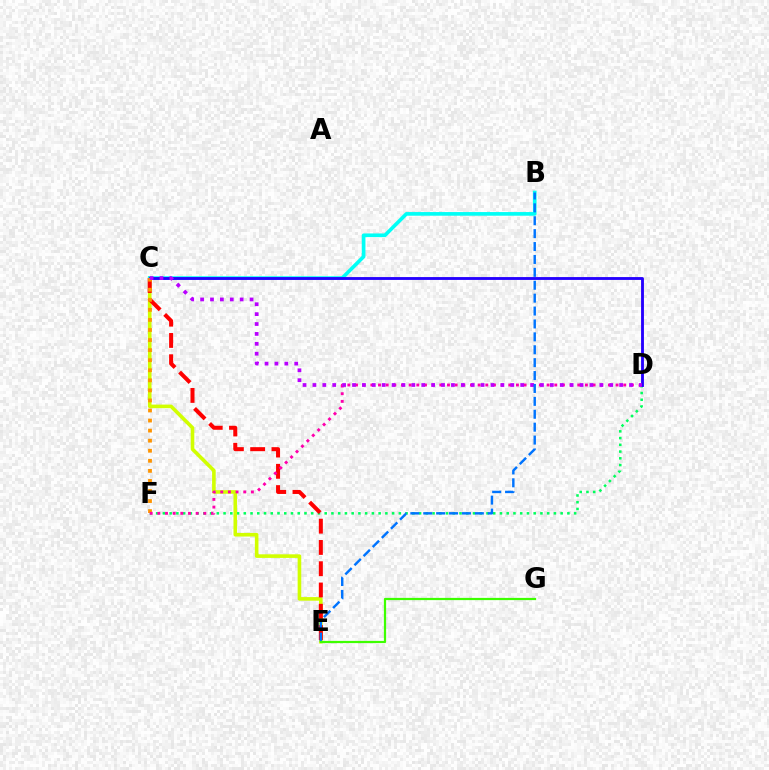{('D', 'F'): [{'color': '#00ff5c', 'line_style': 'dotted', 'thickness': 1.83}, {'color': '#ff00ac', 'line_style': 'dotted', 'thickness': 2.08}], ('C', 'E'): [{'color': '#d1ff00', 'line_style': 'solid', 'thickness': 2.59}, {'color': '#ff0000', 'line_style': 'dashed', 'thickness': 2.89}], ('B', 'C'): [{'color': '#00fff6', 'line_style': 'solid', 'thickness': 2.63}], ('C', 'D'): [{'color': '#2500ff', 'line_style': 'solid', 'thickness': 2.05}, {'color': '#b900ff', 'line_style': 'dotted', 'thickness': 2.69}], ('C', 'F'): [{'color': '#ff9400', 'line_style': 'dotted', 'thickness': 2.73}], ('B', 'E'): [{'color': '#0074ff', 'line_style': 'dashed', 'thickness': 1.75}], ('E', 'G'): [{'color': '#3dff00', 'line_style': 'solid', 'thickness': 1.6}]}